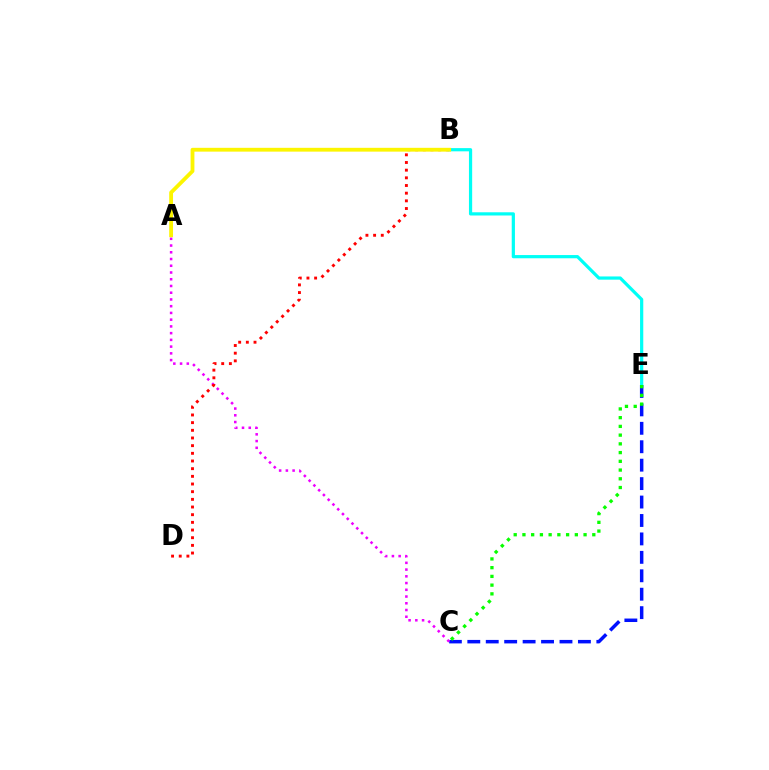{('C', 'E'): [{'color': '#0010ff', 'line_style': 'dashed', 'thickness': 2.5}, {'color': '#08ff00', 'line_style': 'dotted', 'thickness': 2.37}], ('A', 'C'): [{'color': '#ee00ff', 'line_style': 'dotted', 'thickness': 1.83}], ('B', 'D'): [{'color': '#ff0000', 'line_style': 'dotted', 'thickness': 2.08}], ('B', 'E'): [{'color': '#00fff6', 'line_style': 'solid', 'thickness': 2.31}], ('A', 'B'): [{'color': '#fcf500', 'line_style': 'solid', 'thickness': 2.74}]}